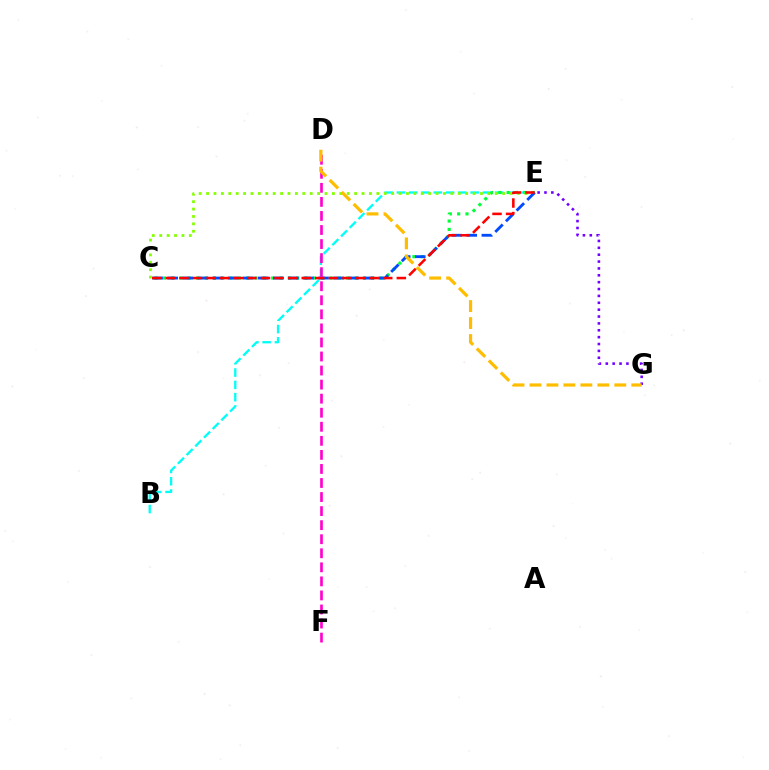{('B', 'E'): [{'color': '#00fff6', 'line_style': 'dashed', 'thickness': 1.67}], ('C', 'E'): [{'color': '#00ff39', 'line_style': 'dotted', 'thickness': 2.26}, {'color': '#84ff00', 'line_style': 'dotted', 'thickness': 2.01}, {'color': '#004bff', 'line_style': 'dashed', 'thickness': 2.05}, {'color': '#ff0000', 'line_style': 'dashed', 'thickness': 1.85}], ('D', 'F'): [{'color': '#ff00cf', 'line_style': 'dashed', 'thickness': 1.91}], ('E', 'G'): [{'color': '#7200ff', 'line_style': 'dotted', 'thickness': 1.87}], ('D', 'G'): [{'color': '#ffbd00', 'line_style': 'dashed', 'thickness': 2.3}]}